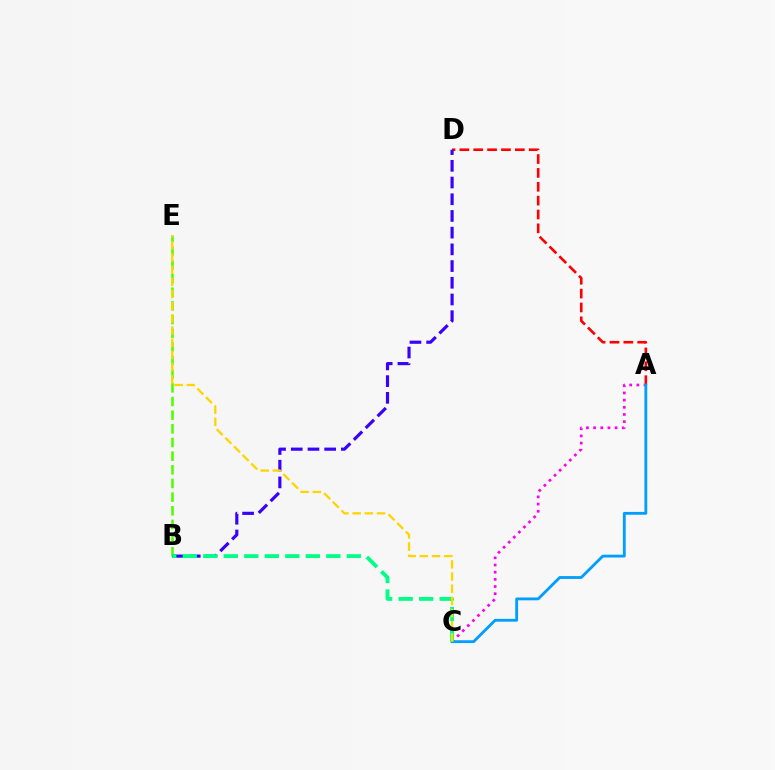{('B', 'E'): [{'color': '#4fff00', 'line_style': 'dashed', 'thickness': 1.86}], ('A', 'D'): [{'color': '#ff0000', 'line_style': 'dashed', 'thickness': 1.88}], ('A', 'C'): [{'color': '#ff00ed', 'line_style': 'dotted', 'thickness': 1.95}, {'color': '#009eff', 'line_style': 'solid', 'thickness': 2.03}], ('B', 'D'): [{'color': '#3700ff', 'line_style': 'dashed', 'thickness': 2.27}], ('B', 'C'): [{'color': '#00ff86', 'line_style': 'dashed', 'thickness': 2.79}], ('C', 'E'): [{'color': '#ffd500', 'line_style': 'dashed', 'thickness': 1.65}]}